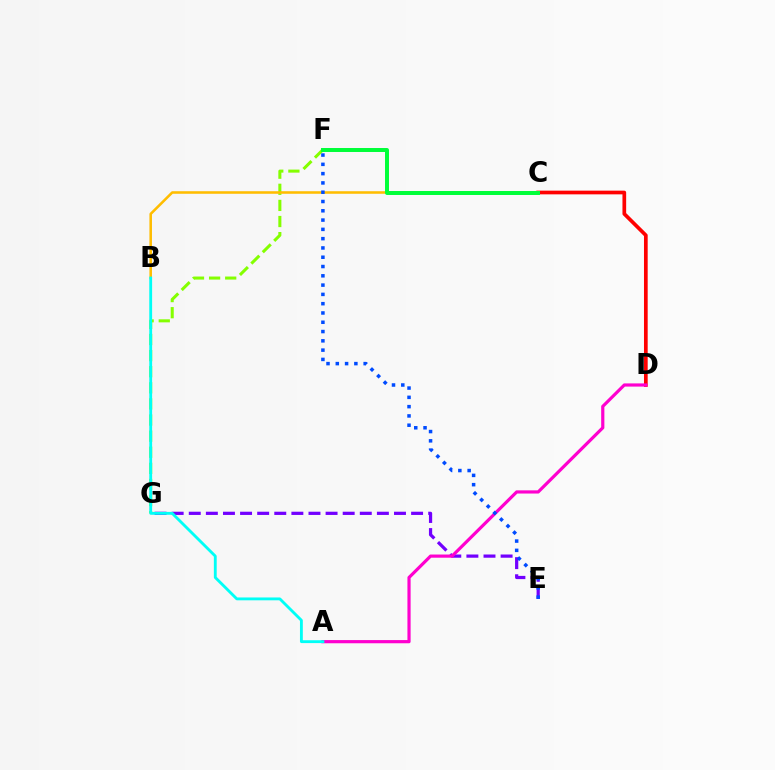{('E', 'G'): [{'color': '#7200ff', 'line_style': 'dashed', 'thickness': 2.32}], ('F', 'G'): [{'color': '#84ff00', 'line_style': 'dashed', 'thickness': 2.19}], ('C', 'D'): [{'color': '#ff0000', 'line_style': 'solid', 'thickness': 2.66}], ('B', 'C'): [{'color': '#ffbd00', 'line_style': 'solid', 'thickness': 1.84}], ('C', 'F'): [{'color': '#00ff39', 'line_style': 'solid', 'thickness': 2.86}], ('A', 'D'): [{'color': '#ff00cf', 'line_style': 'solid', 'thickness': 2.29}], ('A', 'B'): [{'color': '#00fff6', 'line_style': 'solid', 'thickness': 2.05}], ('E', 'F'): [{'color': '#004bff', 'line_style': 'dotted', 'thickness': 2.52}]}